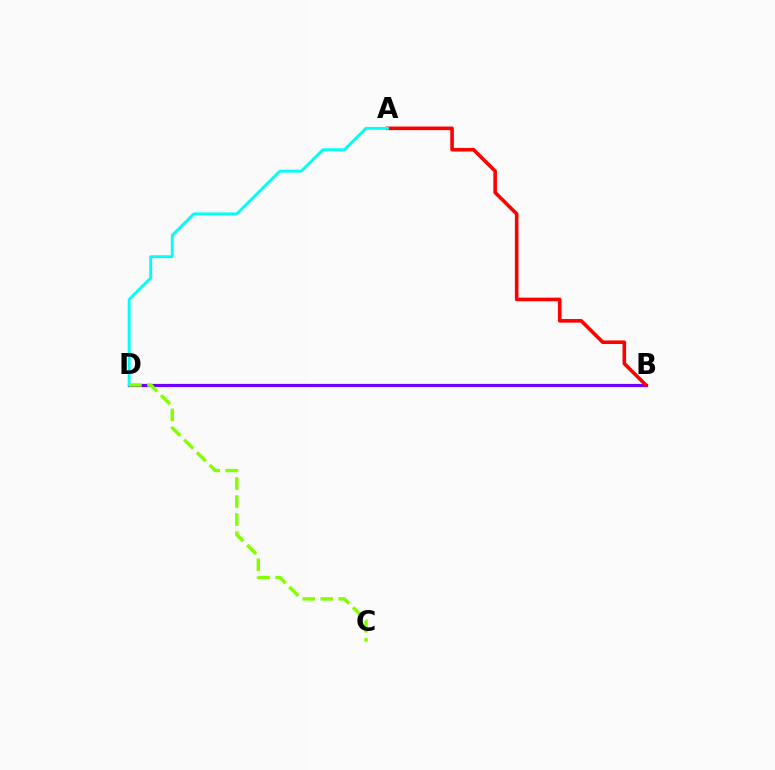{('B', 'D'): [{'color': '#7200ff', 'line_style': 'solid', 'thickness': 2.29}], ('A', 'B'): [{'color': '#ff0000', 'line_style': 'solid', 'thickness': 2.59}], ('A', 'D'): [{'color': '#00fff6', 'line_style': 'solid', 'thickness': 2.08}], ('C', 'D'): [{'color': '#84ff00', 'line_style': 'dashed', 'thickness': 2.45}]}